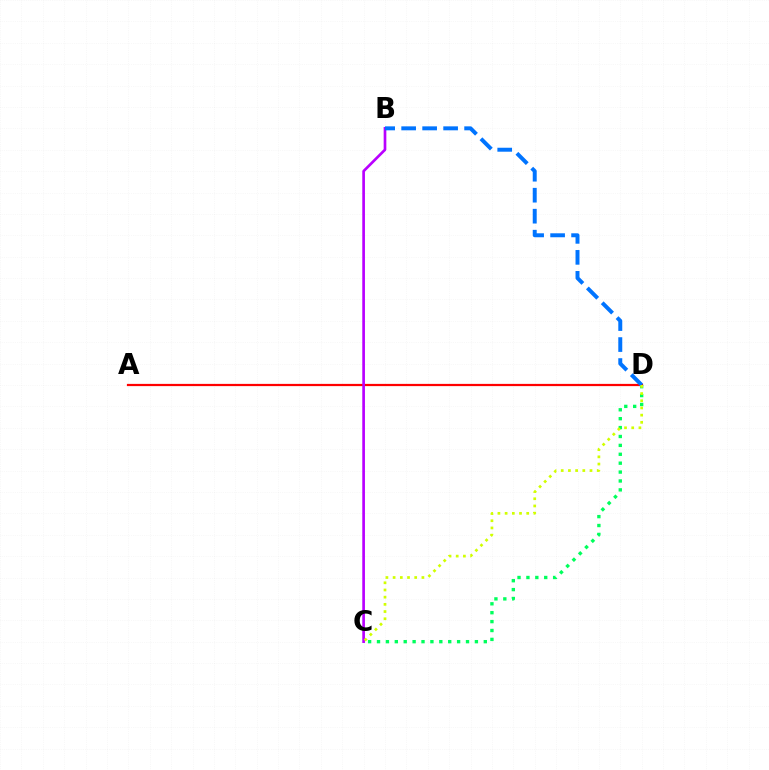{('C', 'D'): [{'color': '#00ff5c', 'line_style': 'dotted', 'thickness': 2.42}, {'color': '#d1ff00', 'line_style': 'dotted', 'thickness': 1.96}], ('A', 'D'): [{'color': '#ff0000', 'line_style': 'solid', 'thickness': 1.6}], ('B', 'C'): [{'color': '#b900ff', 'line_style': 'solid', 'thickness': 1.93}], ('B', 'D'): [{'color': '#0074ff', 'line_style': 'dashed', 'thickness': 2.85}]}